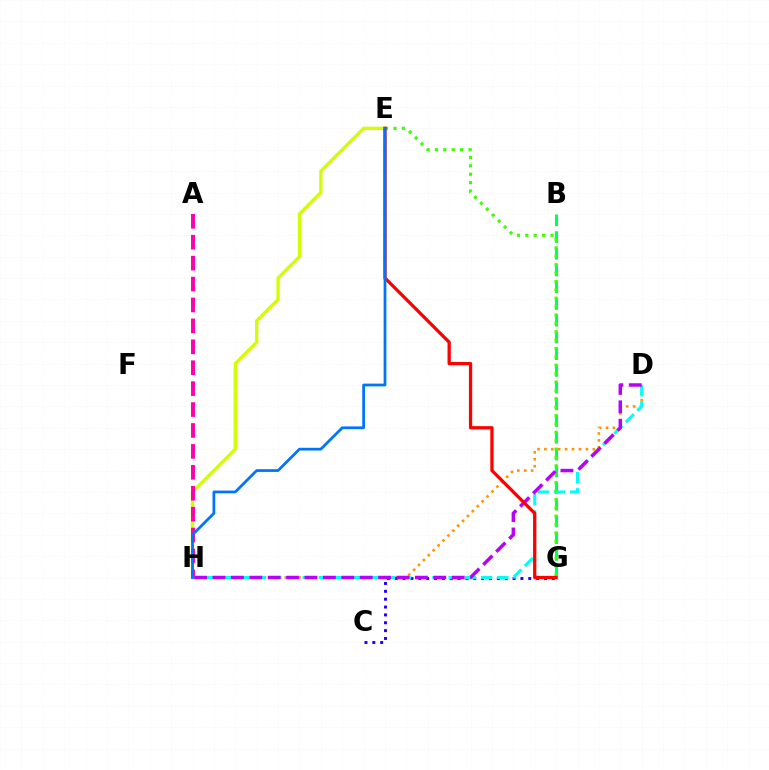{('D', 'H'): [{'color': '#ff9400', 'line_style': 'dotted', 'thickness': 1.88}, {'color': '#00fff6', 'line_style': 'dashed', 'thickness': 2.2}, {'color': '#b900ff', 'line_style': 'dashed', 'thickness': 2.5}], ('C', 'G'): [{'color': '#2500ff', 'line_style': 'dotted', 'thickness': 2.13}], ('B', 'G'): [{'color': '#00ff5c', 'line_style': 'dashed', 'thickness': 2.27}], ('E', 'H'): [{'color': '#d1ff00', 'line_style': 'solid', 'thickness': 2.4}, {'color': '#0074ff', 'line_style': 'solid', 'thickness': 1.99}], ('A', 'H'): [{'color': '#ff00ac', 'line_style': 'dashed', 'thickness': 2.84}], ('E', 'G'): [{'color': '#3dff00', 'line_style': 'dotted', 'thickness': 2.28}, {'color': '#ff0000', 'line_style': 'solid', 'thickness': 2.36}]}